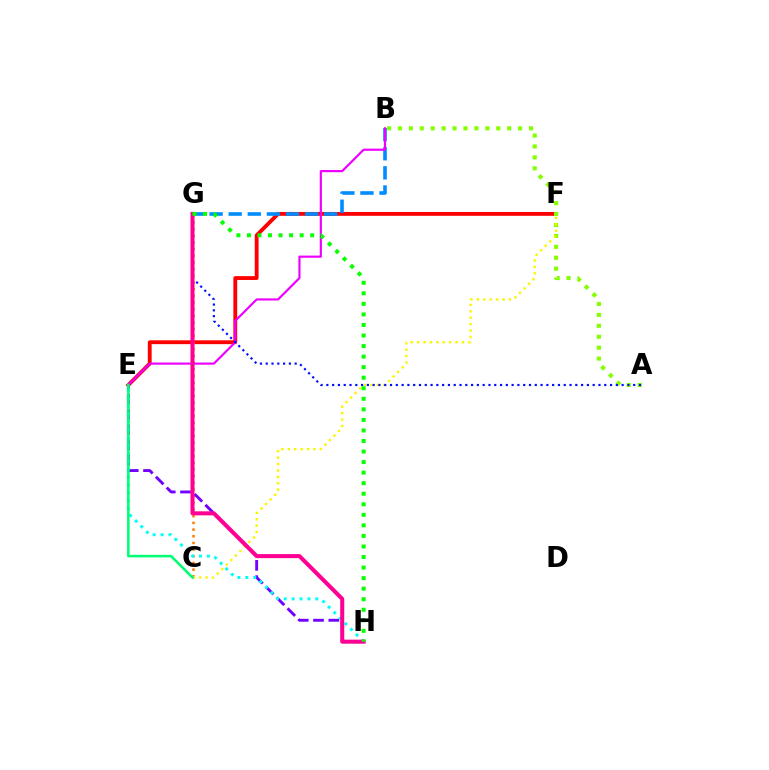{('E', 'F'): [{'color': '#ff0000', 'line_style': 'solid', 'thickness': 2.76}], ('B', 'G'): [{'color': '#008cff', 'line_style': 'dashed', 'thickness': 2.59}], ('C', 'G'): [{'color': '#ff7c00', 'line_style': 'dotted', 'thickness': 1.81}], ('A', 'B'): [{'color': '#84ff00', 'line_style': 'dotted', 'thickness': 2.97}], ('E', 'H'): [{'color': '#7200ff', 'line_style': 'dashed', 'thickness': 2.08}, {'color': '#00fff6', 'line_style': 'dotted', 'thickness': 2.14}], ('C', 'F'): [{'color': '#fcf500', 'line_style': 'dotted', 'thickness': 1.74}], ('B', 'E'): [{'color': '#ee00ff', 'line_style': 'solid', 'thickness': 1.56}], ('A', 'G'): [{'color': '#0010ff', 'line_style': 'dotted', 'thickness': 1.57}], ('C', 'E'): [{'color': '#00ff74', 'line_style': 'solid', 'thickness': 1.85}], ('G', 'H'): [{'color': '#ff0094', 'line_style': 'solid', 'thickness': 2.9}, {'color': '#08ff00', 'line_style': 'dotted', 'thickness': 2.87}]}